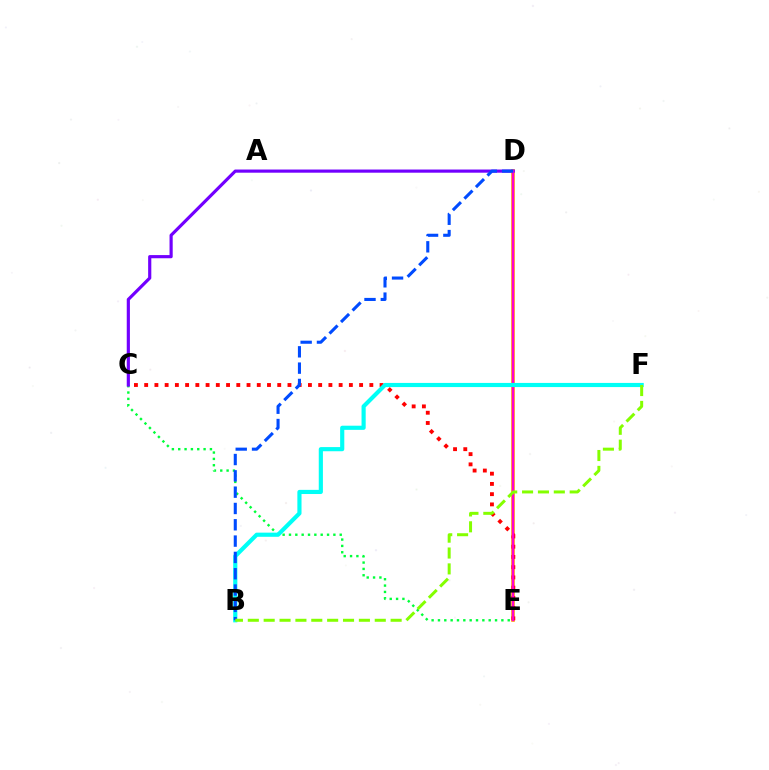{('D', 'E'): [{'color': '#ffbd00', 'line_style': 'solid', 'thickness': 2.65}, {'color': '#ff00cf', 'line_style': 'solid', 'thickness': 1.79}], ('C', 'E'): [{'color': '#00ff39', 'line_style': 'dotted', 'thickness': 1.72}, {'color': '#ff0000', 'line_style': 'dotted', 'thickness': 2.78}], ('C', 'D'): [{'color': '#7200ff', 'line_style': 'solid', 'thickness': 2.28}], ('B', 'F'): [{'color': '#00fff6', 'line_style': 'solid', 'thickness': 2.99}, {'color': '#84ff00', 'line_style': 'dashed', 'thickness': 2.16}], ('B', 'D'): [{'color': '#004bff', 'line_style': 'dashed', 'thickness': 2.22}]}